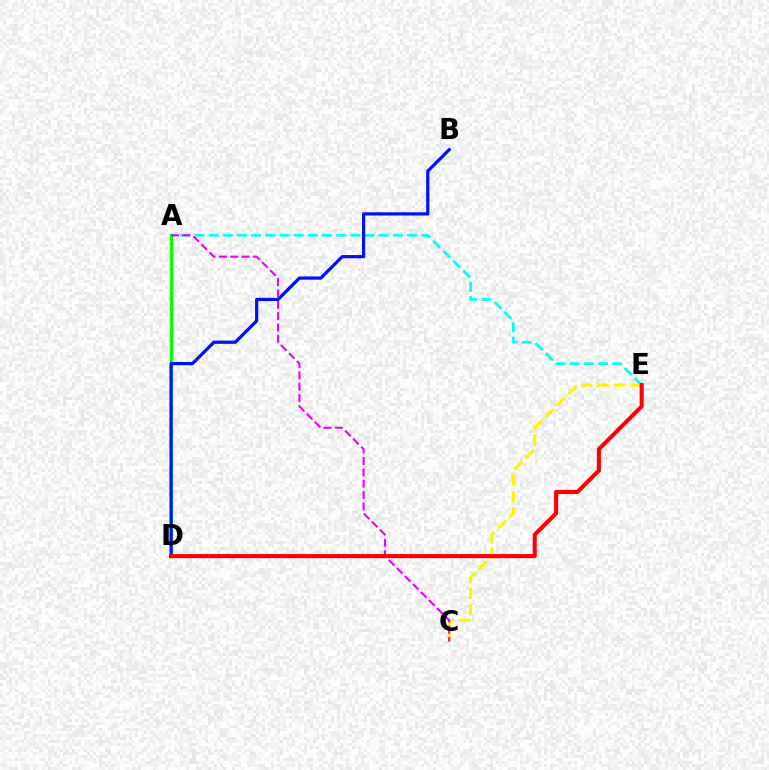{('A', 'E'): [{'color': '#00fff6', 'line_style': 'dashed', 'thickness': 1.93}], ('A', 'D'): [{'color': '#08ff00', 'line_style': 'solid', 'thickness': 2.3}], ('B', 'D'): [{'color': '#0010ff', 'line_style': 'solid', 'thickness': 2.32}], ('C', 'E'): [{'color': '#fcf500', 'line_style': 'dashed', 'thickness': 2.22}], ('A', 'C'): [{'color': '#ee00ff', 'line_style': 'dashed', 'thickness': 1.54}], ('D', 'E'): [{'color': '#ff0000', 'line_style': 'solid', 'thickness': 2.93}]}